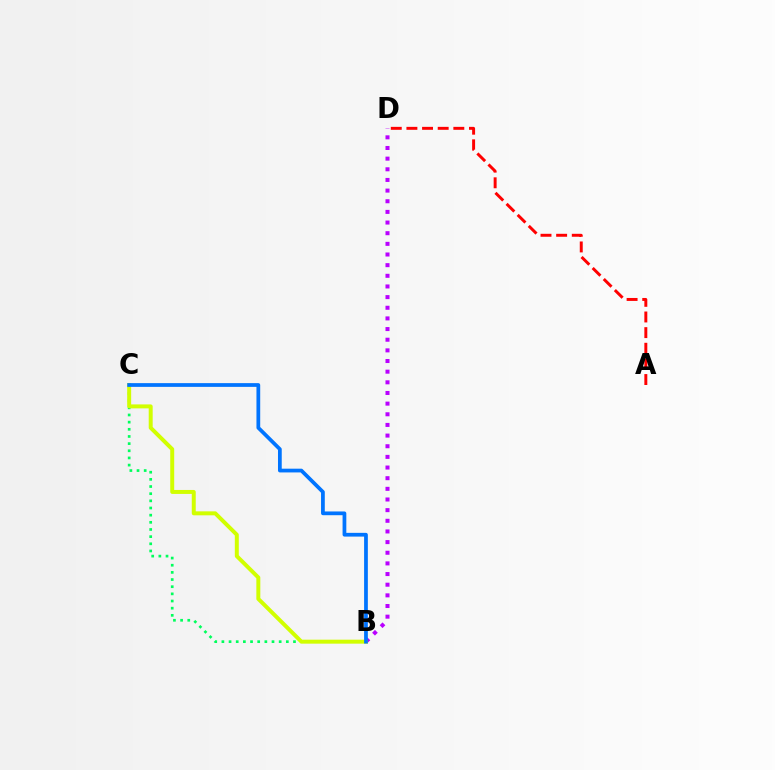{('B', 'C'): [{'color': '#00ff5c', 'line_style': 'dotted', 'thickness': 1.95}, {'color': '#d1ff00', 'line_style': 'solid', 'thickness': 2.86}, {'color': '#0074ff', 'line_style': 'solid', 'thickness': 2.7}], ('B', 'D'): [{'color': '#b900ff', 'line_style': 'dotted', 'thickness': 2.89}], ('A', 'D'): [{'color': '#ff0000', 'line_style': 'dashed', 'thickness': 2.12}]}